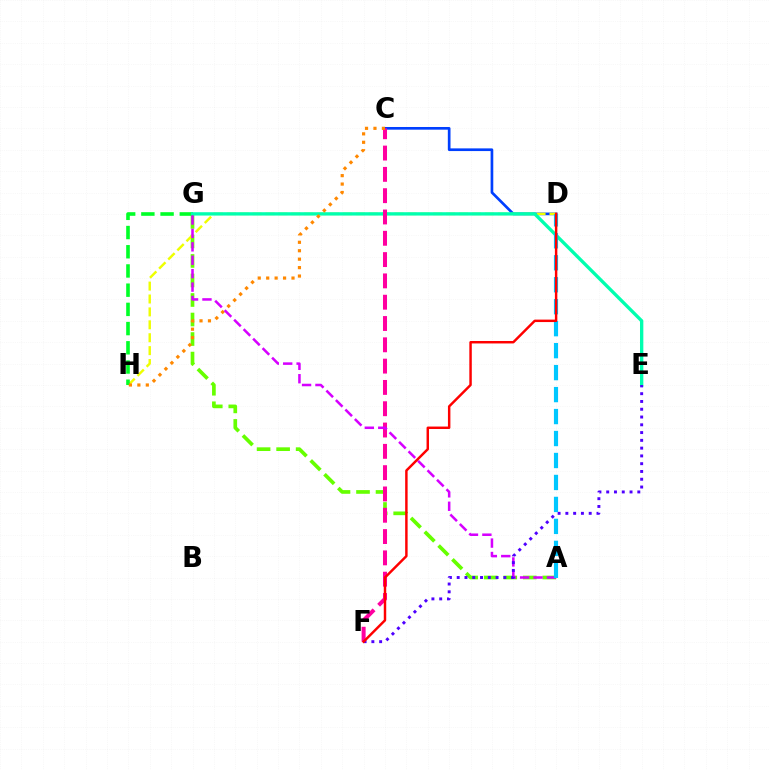{('C', 'D'): [{'color': '#003fff', 'line_style': 'solid', 'thickness': 1.93}], ('A', 'G'): [{'color': '#66ff00', 'line_style': 'dashed', 'thickness': 2.65}, {'color': '#d600ff', 'line_style': 'dashed', 'thickness': 1.82}], ('D', 'H'): [{'color': '#eeff00', 'line_style': 'dashed', 'thickness': 1.75}], ('G', 'H'): [{'color': '#00ff27', 'line_style': 'dashed', 'thickness': 2.61}], ('E', 'G'): [{'color': '#00ffaf', 'line_style': 'solid', 'thickness': 2.4}], ('C', 'F'): [{'color': '#ff00a0', 'line_style': 'dashed', 'thickness': 2.89}], ('C', 'H'): [{'color': '#ff8800', 'line_style': 'dotted', 'thickness': 2.29}], ('E', 'F'): [{'color': '#4f00ff', 'line_style': 'dotted', 'thickness': 2.11}], ('A', 'D'): [{'color': '#00c7ff', 'line_style': 'dashed', 'thickness': 2.98}], ('D', 'F'): [{'color': '#ff0000', 'line_style': 'solid', 'thickness': 1.77}]}